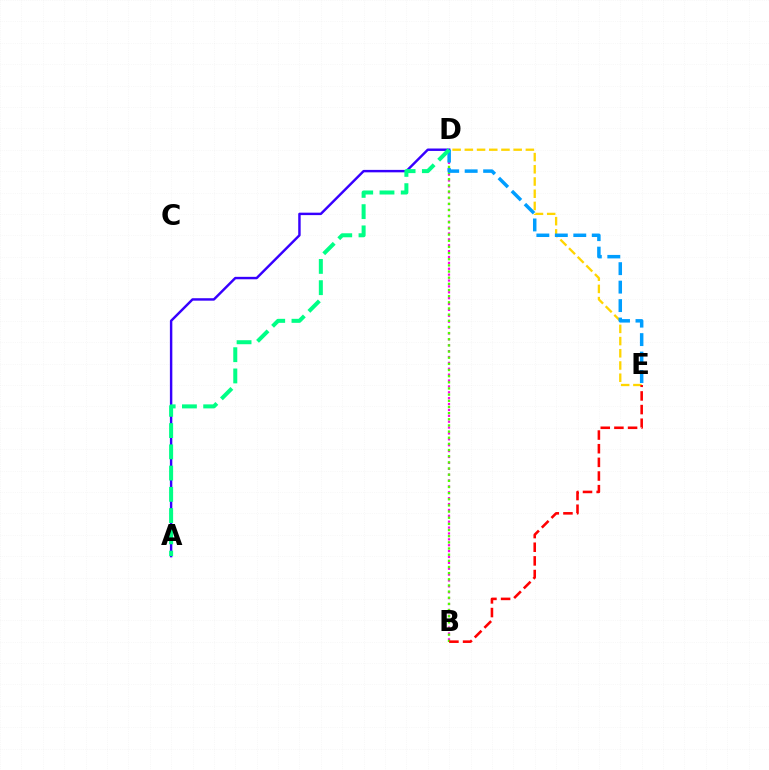{('B', 'D'): [{'color': '#ff00ed', 'line_style': 'dotted', 'thickness': 1.6}, {'color': '#4fff00', 'line_style': 'dotted', 'thickness': 1.67}], ('A', 'D'): [{'color': '#3700ff', 'line_style': 'solid', 'thickness': 1.76}, {'color': '#00ff86', 'line_style': 'dashed', 'thickness': 2.89}], ('D', 'E'): [{'color': '#ffd500', 'line_style': 'dashed', 'thickness': 1.66}, {'color': '#009eff', 'line_style': 'dashed', 'thickness': 2.51}], ('B', 'E'): [{'color': '#ff0000', 'line_style': 'dashed', 'thickness': 1.85}]}